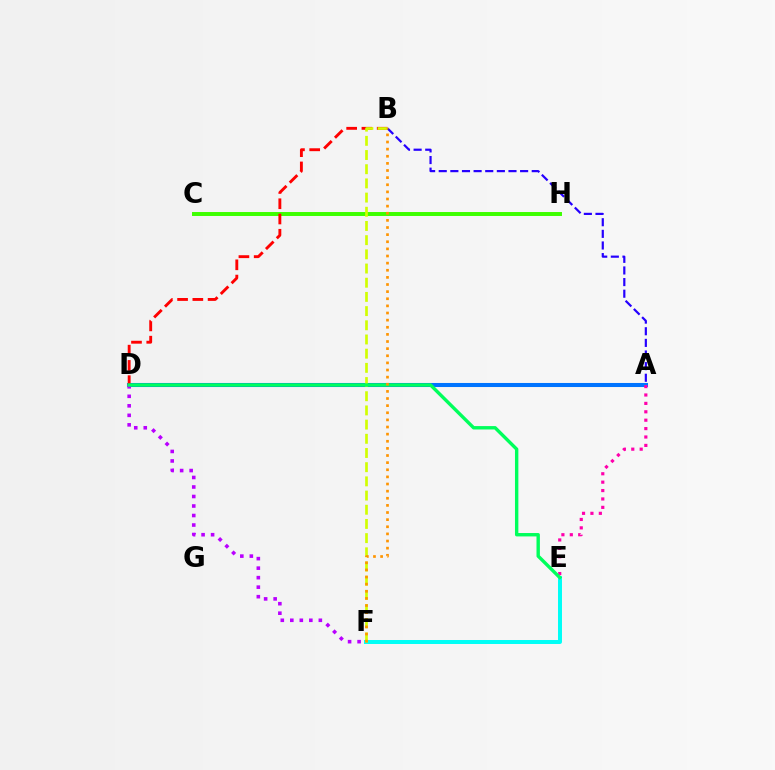{('E', 'F'): [{'color': '#00fff6', 'line_style': 'solid', 'thickness': 2.86}], ('C', 'H'): [{'color': '#3dff00', 'line_style': 'solid', 'thickness': 2.85}], ('A', 'B'): [{'color': '#2500ff', 'line_style': 'dashed', 'thickness': 1.58}], ('A', 'D'): [{'color': '#0074ff', 'line_style': 'solid', 'thickness': 2.92}], ('D', 'F'): [{'color': '#b900ff', 'line_style': 'dotted', 'thickness': 2.58}], ('B', 'D'): [{'color': '#ff0000', 'line_style': 'dashed', 'thickness': 2.07}], ('A', 'E'): [{'color': '#ff00ac', 'line_style': 'dotted', 'thickness': 2.28}], ('B', 'F'): [{'color': '#d1ff00', 'line_style': 'dashed', 'thickness': 1.93}, {'color': '#ff9400', 'line_style': 'dotted', 'thickness': 1.94}], ('D', 'E'): [{'color': '#00ff5c', 'line_style': 'solid', 'thickness': 2.44}]}